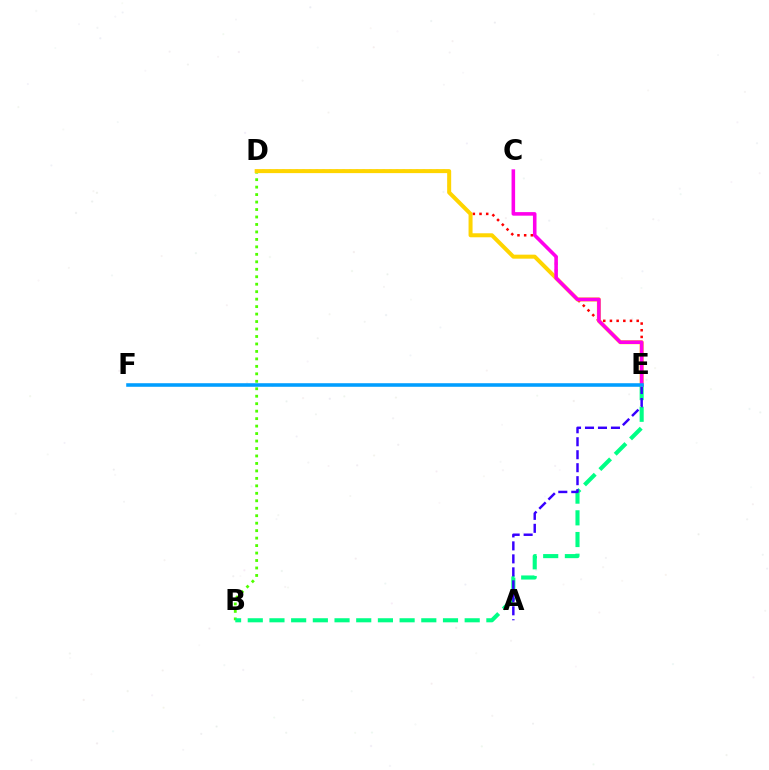{('B', 'D'): [{'color': '#4fff00', 'line_style': 'dotted', 'thickness': 2.03}], ('B', 'E'): [{'color': '#00ff86', 'line_style': 'dashed', 'thickness': 2.95}], ('A', 'E'): [{'color': '#3700ff', 'line_style': 'dashed', 'thickness': 1.76}], ('D', 'E'): [{'color': '#ff0000', 'line_style': 'dotted', 'thickness': 1.82}, {'color': '#ffd500', 'line_style': 'solid', 'thickness': 2.89}], ('C', 'E'): [{'color': '#ff00ed', 'line_style': 'solid', 'thickness': 2.57}], ('E', 'F'): [{'color': '#009eff', 'line_style': 'solid', 'thickness': 2.57}]}